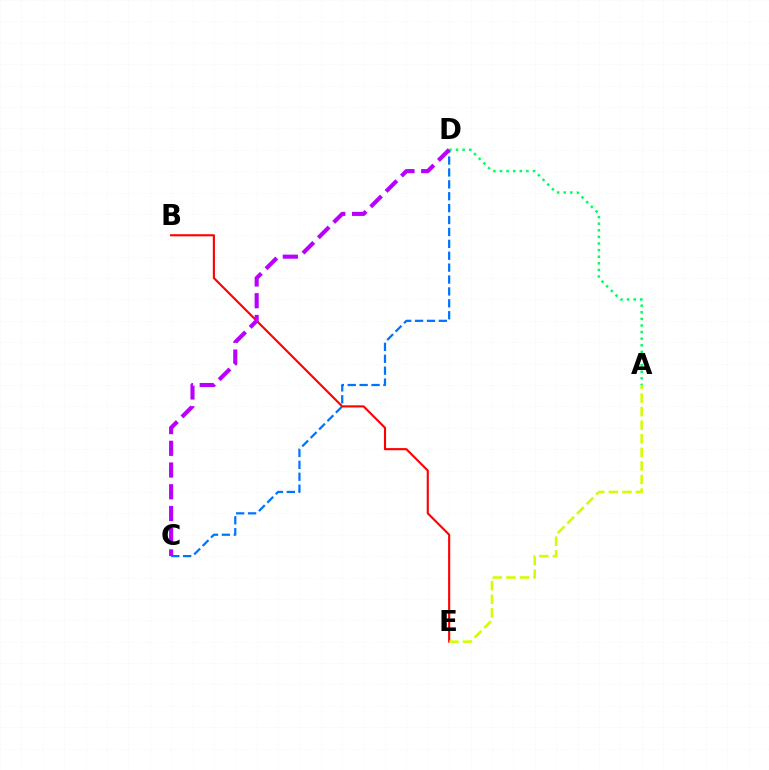{('C', 'D'): [{'color': '#0074ff', 'line_style': 'dashed', 'thickness': 1.62}, {'color': '#b900ff', 'line_style': 'dashed', 'thickness': 2.95}], ('B', 'E'): [{'color': '#ff0000', 'line_style': 'solid', 'thickness': 1.53}], ('A', 'D'): [{'color': '#00ff5c', 'line_style': 'dotted', 'thickness': 1.79}], ('A', 'E'): [{'color': '#d1ff00', 'line_style': 'dashed', 'thickness': 1.84}]}